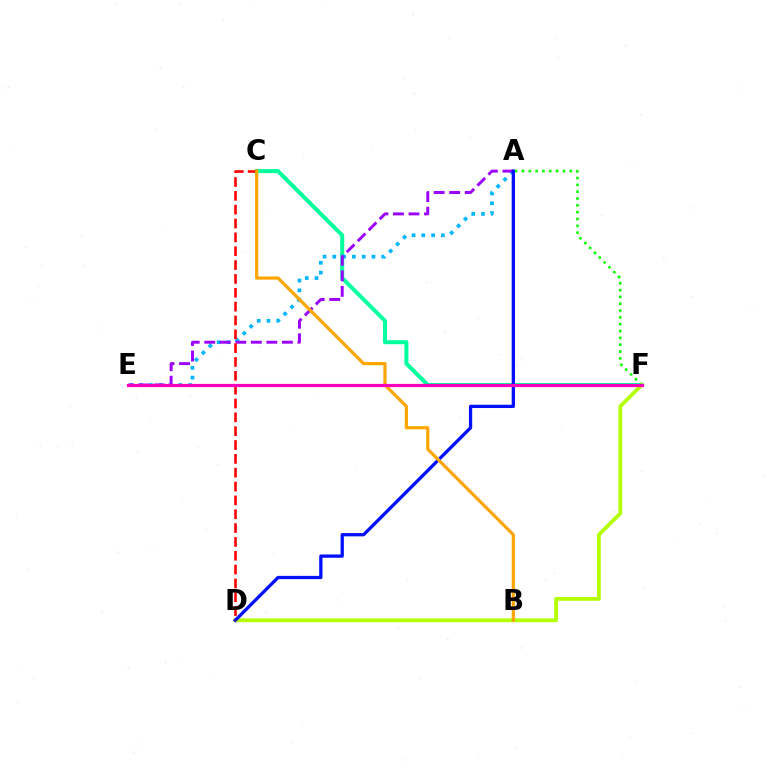{('A', 'F'): [{'color': '#08ff00', 'line_style': 'dotted', 'thickness': 1.86}], ('C', 'F'): [{'color': '#00ff9d', 'line_style': 'solid', 'thickness': 2.89}], ('A', 'E'): [{'color': '#00b5ff', 'line_style': 'dotted', 'thickness': 2.66}, {'color': '#9b00ff', 'line_style': 'dashed', 'thickness': 2.11}], ('D', 'F'): [{'color': '#b3ff00', 'line_style': 'solid', 'thickness': 2.73}], ('A', 'D'): [{'color': '#0010ff', 'line_style': 'solid', 'thickness': 2.36}], ('C', 'D'): [{'color': '#ff0000', 'line_style': 'dashed', 'thickness': 1.88}], ('B', 'C'): [{'color': '#ffa500', 'line_style': 'solid', 'thickness': 2.31}], ('E', 'F'): [{'color': '#ff00bd', 'line_style': 'solid', 'thickness': 2.3}]}